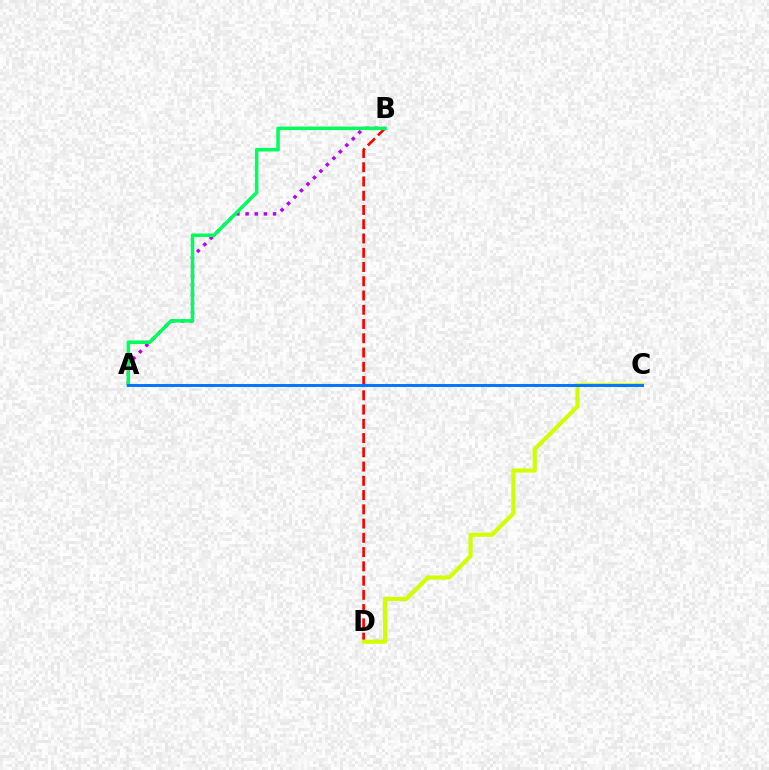{('A', 'B'): [{'color': '#b900ff', 'line_style': 'dotted', 'thickness': 2.49}, {'color': '#00ff5c', 'line_style': 'solid', 'thickness': 2.53}], ('B', 'D'): [{'color': '#ff0000', 'line_style': 'dashed', 'thickness': 1.94}], ('C', 'D'): [{'color': '#d1ff00', 'line_style': 'solid', 'thickness': 2.97}], ('A', 'C'): [{'color': '#0074ff', 'line_style': 'solid', 'thickness': 2.11}]}